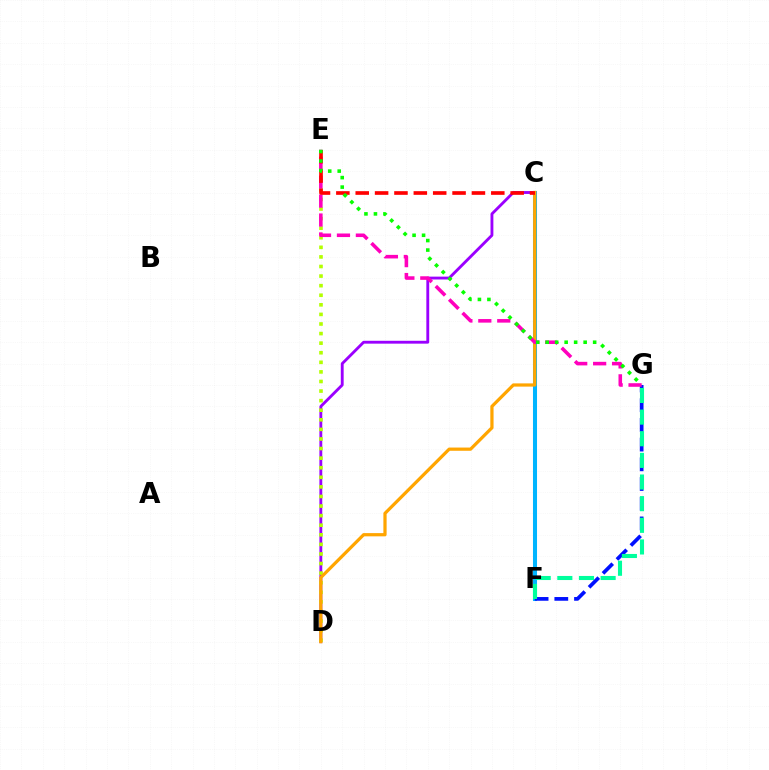{('C', 'F'): [{'color': '#00b5ff', 'line_style': 'solid', 'thickness': 2.91}], ('C', 'D'): [{'color': '#9b00ff', 'line_style': 'solid', 'thickness': 2.06}, {'color': '#ffa500', 'line_style': 'solid', 'thickness': 2.32}], ('F', 'G'): [{'color': '#0010ff', 'line_style': 'dashed', 'thickness': 2.68}, {'color': '#00ff9d', 'line_style': 'dashed', 'thickness': 2.94}], ('D', 'E'): [{'color': '#b3ff00', 'line_style': 'dotted', 'thickness': 2.6}], ('E', 'G'): [{'color': '#ff00bd', 'line_style': 'dashed', 'thickness': 2.57}, {'color': '#08ff00', 'line_style': 'dotted', 'thickness': 2.58}], ('C', 'E'): [{'color': '#ff0000', 'line_style': 'dashed', 'thickness': 2.63}]}